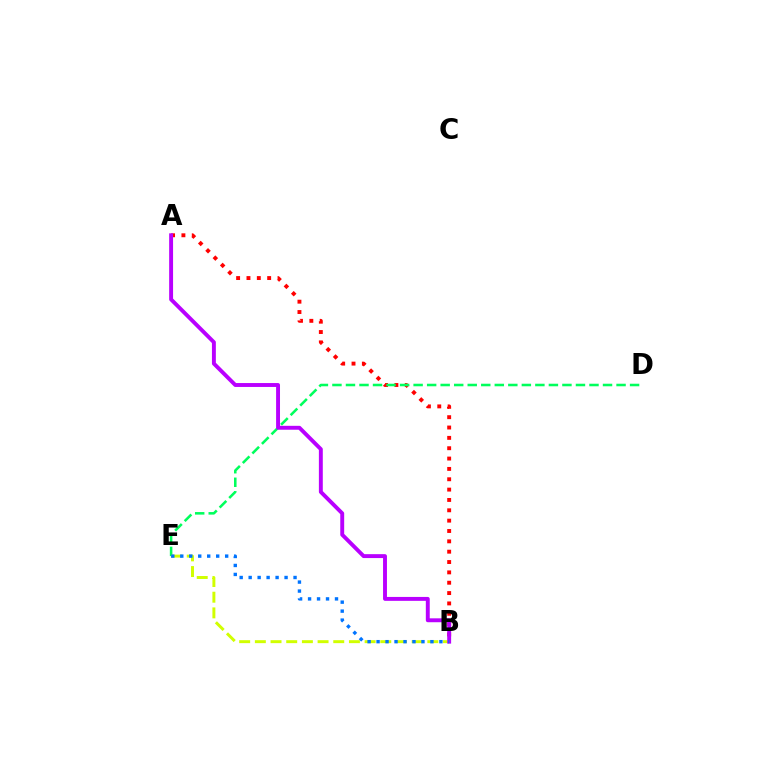{('A', 'B'): [{'color': '#ff0000', 'line_style': 'dotted', 'thickness': 2.81}, {'color': '#b900ff', 'line_style': 'solid', 'thickness': 2.81}], ('D', 'E'): [{'color': '#00ff5c', 'line_style': 'dashed', 'thickness': 1.84}], ('B', 'E'): [{'color': '#d1ff00', 'line_style': 'dashed', 'thickness': 2.13}, {'color': '#0074ff', 'line_style': 'dotted', 'thickness': 2.44}]}